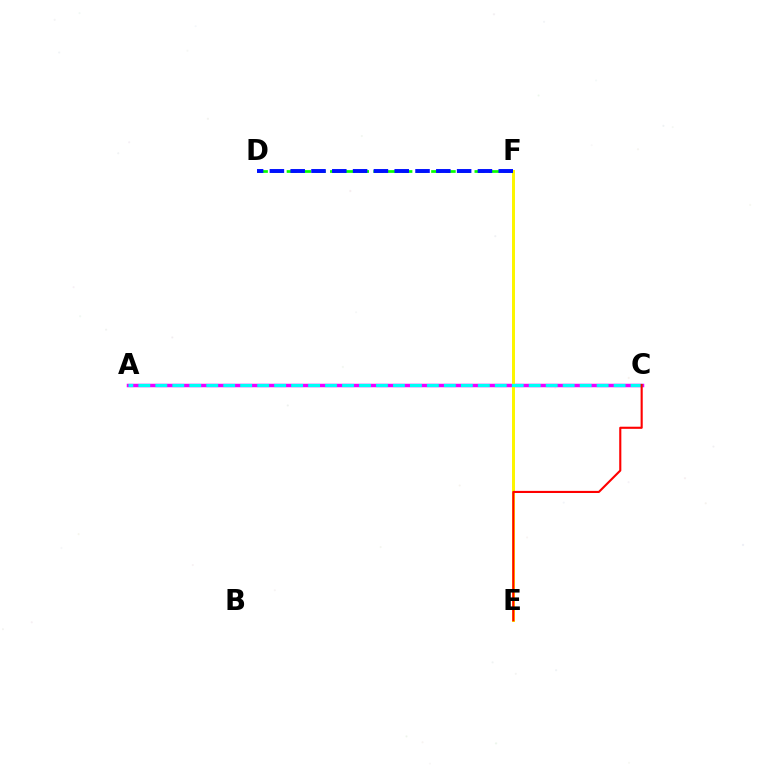{('D', 'F'): [{'color': '#08ff00', 'line_style': 'dashed', 'thickness': 1.96}, {'color': '#0010ff', 'line_style': 'dashed', 'thickness': 2.83}], ('A', 'C'): [{'color': '#ee00ff', 'line_style': 'solid', 'thickness': 2.51}, {'color': '#00fff6', 'line_style': 'dashed', 'thickness': 2.31}], ('E', 'F'): [{'color': '#fcf500', 'line_style': 'solid', 'thickness': 2.16}], ('C', 'E'): [{'color': '#ff0000', 'line_style': 'solid', 'thickness': 1.52}]}